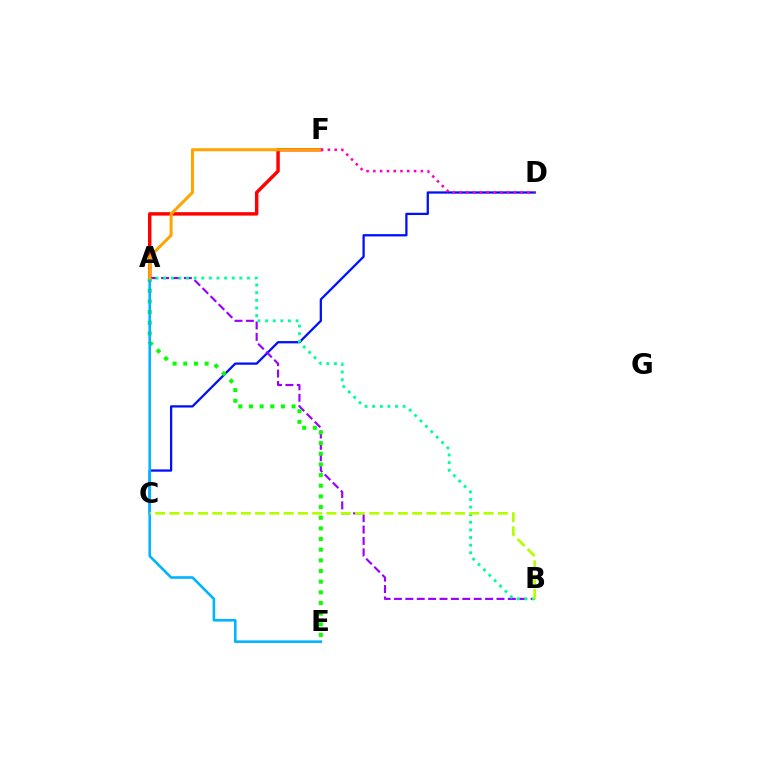{('C', 'D'): [{'color': '#0010ff', 'line_style': 'solid', 'thickness': 1.64}], ('A', 'F'): [{'color': '#ff0000', 'line_style': 'solid', 'thickness': 2.47}, {'color': '#ffa500', 'line_style': 'solid', 'thickness': 2.19}], ('A', 'B'): [{'color': '#9b00ff', 'line_style': 'dashed', 'thickness': 1.55}, {'color': '#00ff9d', 'line_style': 'dotted', 'thickness': 2.07}], ('A', 'E'): [{'color': '#08ff00', 'line_style': 'dotted', 'thickness': 2.9}, {'color': '#00b5ff', 'line_style': 'solid', 'thickness': 1.88}], ('B', 'C'): [{'color': '#b3ff00', 'line_style': 'dashed', 'thickness': 1.94}], ('D', 'F'): [{'color': '#ff00bd', 'line_style': 'dotted', 'thickness': 1.84}]}